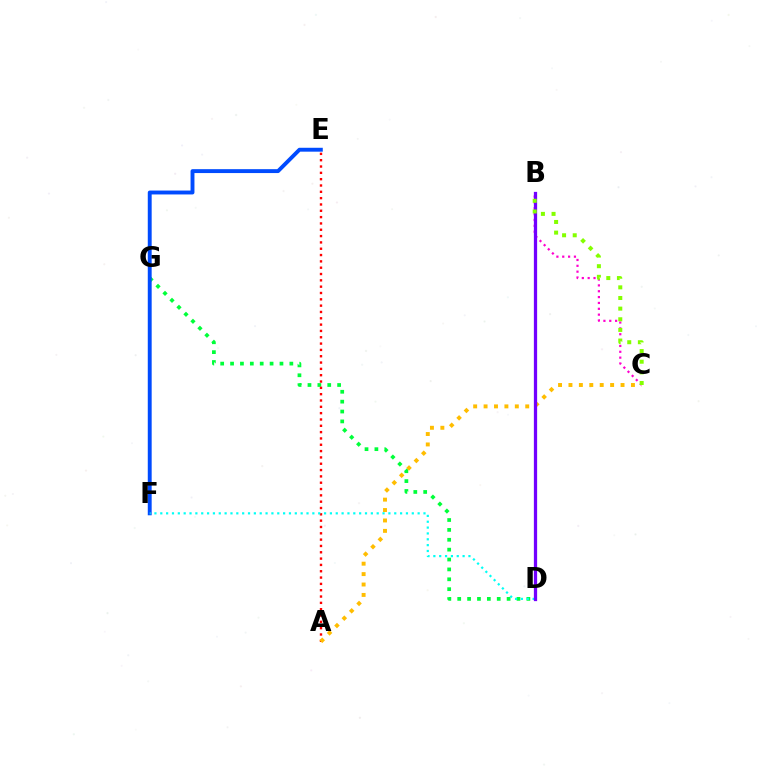{('D', 'G'): [{'color': '#00ff39', 'line_style': 'dotted', 'thickness': 2.68}], ('A', 'E'): [{'color': '#ff0000', 'line_style': 'dotted', 'thickness': 1.72}], ('B', 'C'): [{'color': '#ff00cf', 'line_style': 'dotted', 'thickness': 1.59}, {'color': '#84ff00', 'line_style': 'dotted', 'thickness': 2.89}], ('E', 'F'): [{'color': '#004bff', 'line_style': 'solid', 'thickness': 2.8}], ('A', 'C'): [{'color': '#ffbd00', 'line_style': 'dotted', 'thickness': 2.83}], ('D', 'F'): [{'color': '#00fff6', 'line_style': 'dotted', 'thickness': 1.59}], ('B', 'D'): [{'color': '#7200ff', 'line_style': 'solid', 'thickness': 2.34}]}